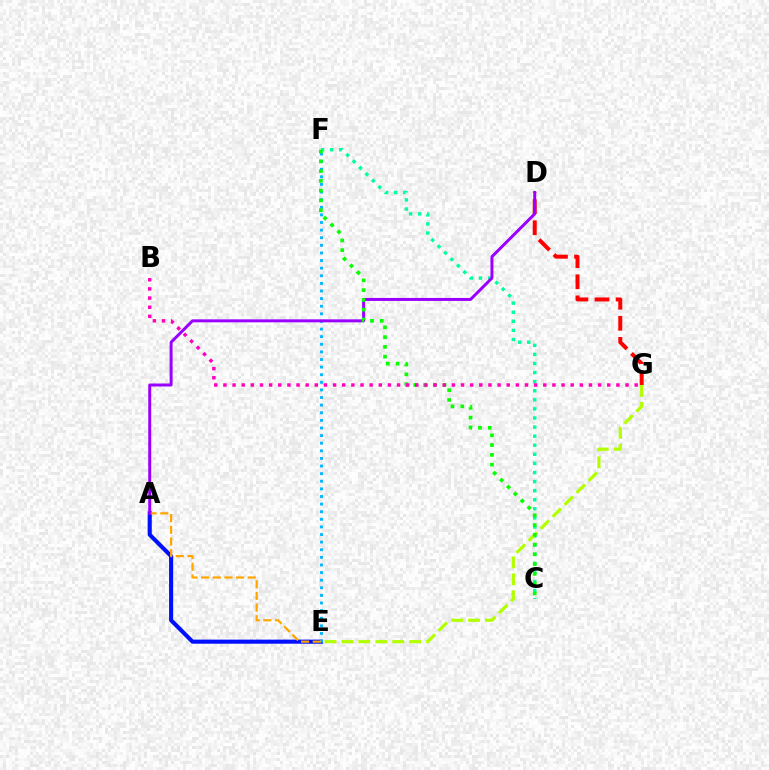{('D', 'G'): [{'color': '#ff0000', 'line_style': 'dashed', 'thickness': 2.86}], ('A', 'E'): [{'color': '#0010ff', 'line_style': 'solid', 'thickness': 2.95}, {'color': '#ffa500', 'line_style': 'dashed', 'thickness': 1.58}], ('C', 'F'): [{'color': '#00ff9d', 'line_style': 'dotted', 'thickness': 2.47}, {'color': '#08ff00', 'line_style': 'dotted', 'thickness': 2.65}], ('E', 'F'): [{'color': '#00b5ff', 'line_style': 'dotted', 'thickness': 2.07}], ('A', 'D'): [{'color': '#9b00ff', 'line_style': 'solid', 'thickness': 2.15}], ('E', 'G'): [{'color': '#b3ff00', 'line_style': 'dashed', 'thickness': 2.3}], ('B', 'G'): [{'color': '#ff00bd', 'line_style': 'dotted', 'thickness': 2.48}]}